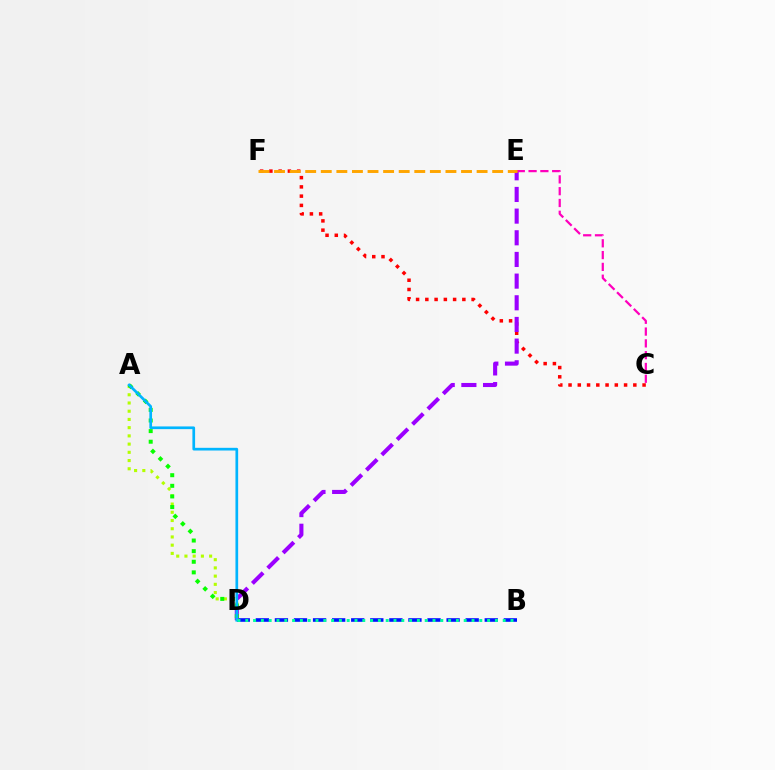{('A', 'D'): [{'color': '#b3ff00', 'line_style': 'dotted', 'thickness': 2.23}, {'color': '#08ff00', 'line_style': 'dotted', 'thickness': 2.88}, {'color': '#00b5ff', 'line_style': 'solid', 'thickness': 1.94}], ('B', 'D'): [{'color': '#0010ff', 'line_style': 'dashed', 'thickness': 2.59}, {'color': '#00ff9d', 'line_style': 'dotted', 'thickness': 2.12}], ('C', 'F'): [{'color': '#ff0000', 'line_style': 'dotted', 'thickness': 2.51}], ('D', 'E'): [{'color': '#9b00ff', 'line_style': 'dashed', 'thickness': 2.94}], ('C', 'E'): [{'color': '#ff00bd', 'line_style': 'dashed', 'thickness': 1.6}], ('E', 'F'): [{'color': '#ffa500', 'line_style': 'dashed', 'thickness': 2.12}]}